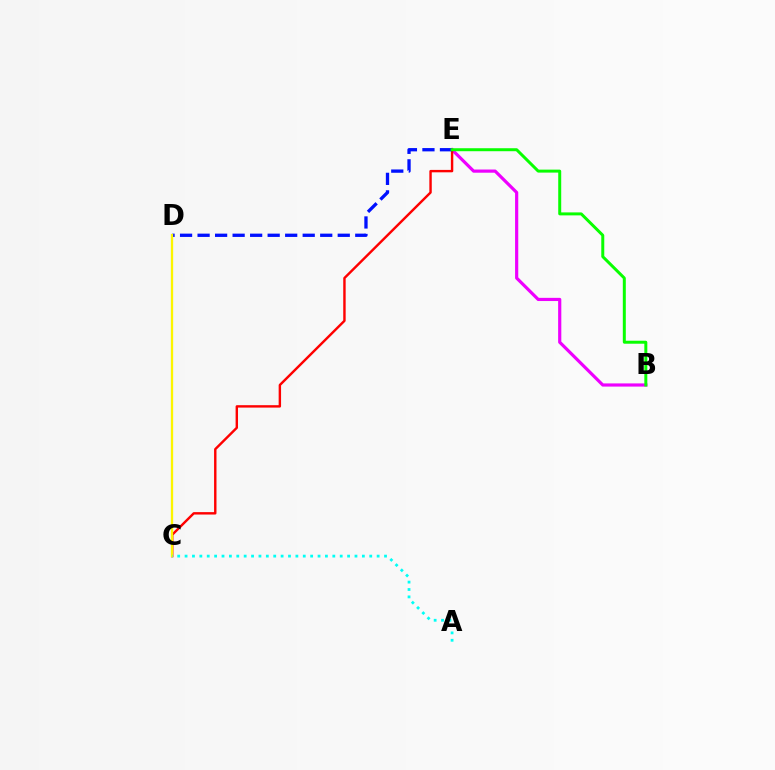{('B', 'E'): [{'color': '#ee00ff', 'line_style': 'solid', 'thickness': 2.29}, {'color': '#08ff00', 'line_style': 'solid', 'thickness': 2.15}], ('C', 'E'): [{'color': '#ff0000', 'line_style': 'solid', 'thickness': 1.74}], ('D', 'E'): [{'color': '#0010ff', 'line_style': 'dashed', 'thickness': 2.38}], ('C', 'D'): [{'color': '#fcf500', 'line_style': 'solid', 'thickness': 1.66}], ('A', 'C'): [{'color': '#00fff6', 'line_style': 'dotted', 'thickness': 2.01}]}